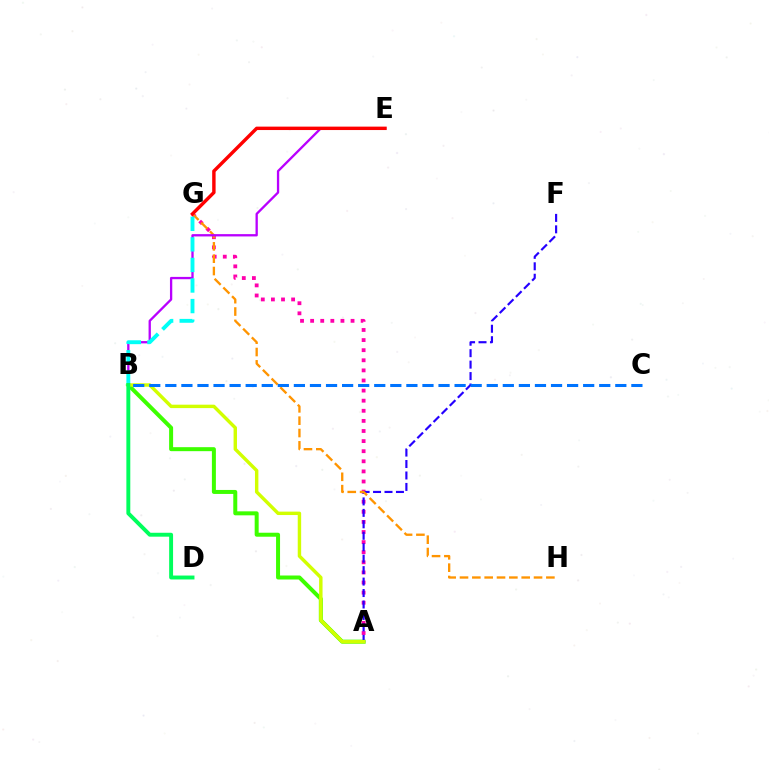{('A', 'B'): [{'color': '#3dff00', 'line_style': 'solid', 'thickness': 2.87}, {'color': '#d1ff00', 'line_style': 'solid', 'thickness': 2.46}], ('A', 'G'): [{'color': '#ff00ac', 'line_style': 'dotted', 'thickness': 2.74}], ('A', 'F'): [{'color': '#2500ff', 'line_style': 'dashed', 'thickness': 1.56}], ('G', 'H'): [{'color': '#ff9400', 'line_style': 'dashed', 'thickness': 1.68}], ('B', 'E'): [{'color': '#b900ff', 'line_style': 'solid', 'thickness': 1.66}], ('B', 'G'): [{'color': '#00fff6', 'line_style': 'dashed', 'thickness': 2.79}], ('E', 'G'): [{'color': '#ff0000', 'line_style': 'solid', 'thickness': 2.46}], ('B', 'C'): [{'color': '#0074ff', 'line_style': 'dashed', 'thickness': 2.18}], ('B', 'D'): [{'color': '#00ff5c', 'line_style': 'solid', 'thickness': 2.82}]}